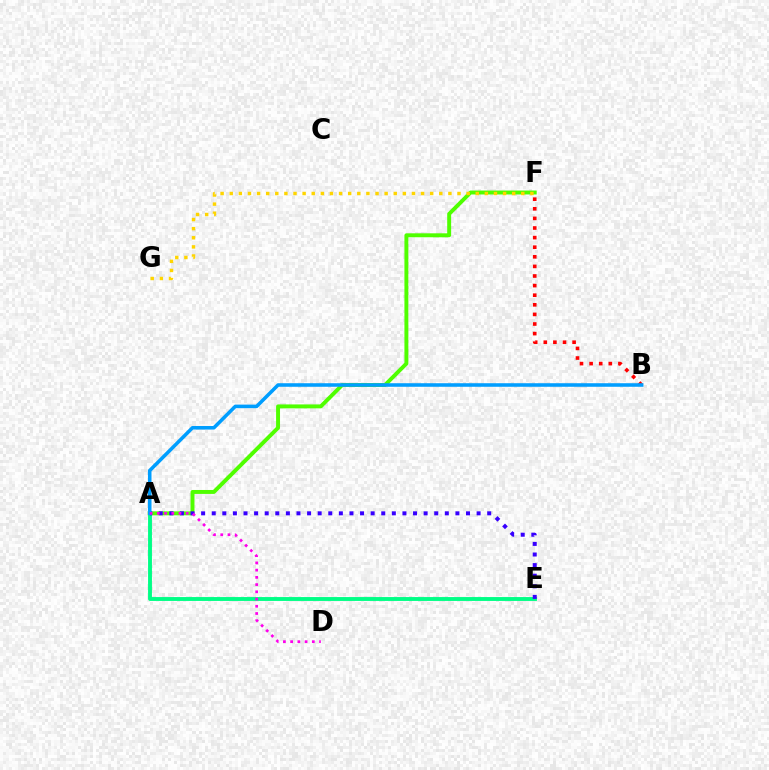{('A', 'F'): [{'color': '#4fff00', 'line_style': 'solid', 'thickness': 2.83}], ('A', 'E'): [{'color': '#00ff86', 'line_style': 'solid', 'thickness': 2.8}, {'color': '#3700ff', 'line_style': 'dotted', 'thickness': 2.88}], ('B', 'F'): [{'color': '#ff0000', 'line_style': 'dotted', 'thickness': 2.61}], ('F', 'G'): [{'color': '#ffd500', 'line_style': 'dotted', 'thickness': 2.48}], ('A', 'B'): [{'color': '#009eff', 'line_style': 'solid', 'thickness': 2.56}], ('A', 'D'): [{'color': '#ff00ed', 'line_style': 'dotted', 'thickness': 1.96}]}